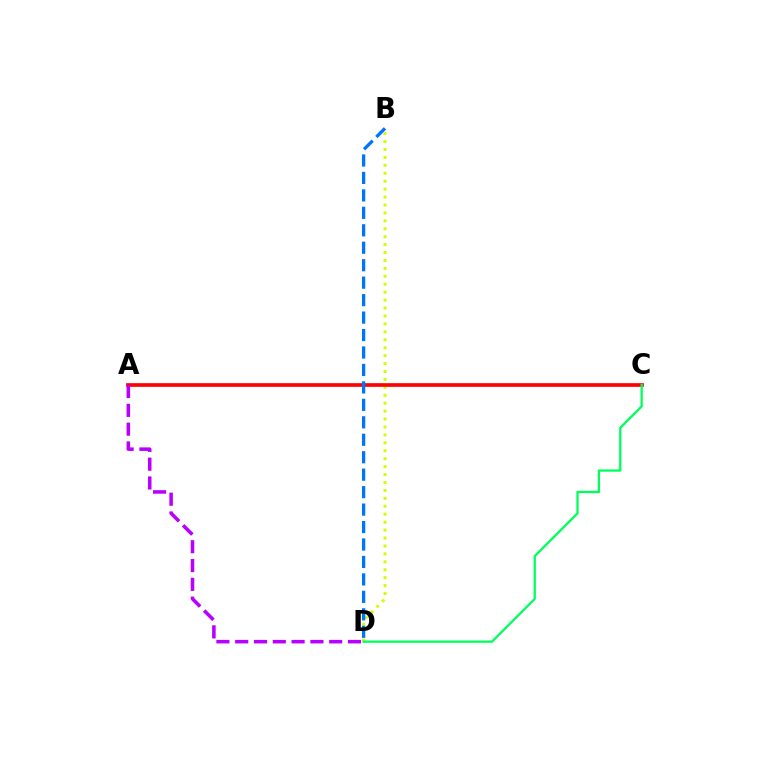{('B', 'D'): [{'color': '#d1ff00', 'line_style': 'dotted', 'thickness': 2.15}, {'color': '#0074ff', 'line_style': 'dashed', 'thickness': 2.37}], ('A', 'C'): [{'color': '#ff0000', 'line_style': 'solid', 'thickness': 2.65}], ('C', 'D'): [{'color': '#00ff5c', 'line_style': 'solid', 'thickness': 1.65}], ('A', 'D'): [{'color': '#b900ff', 'line_style': 'dashed', 'thickness': 2.55}]}